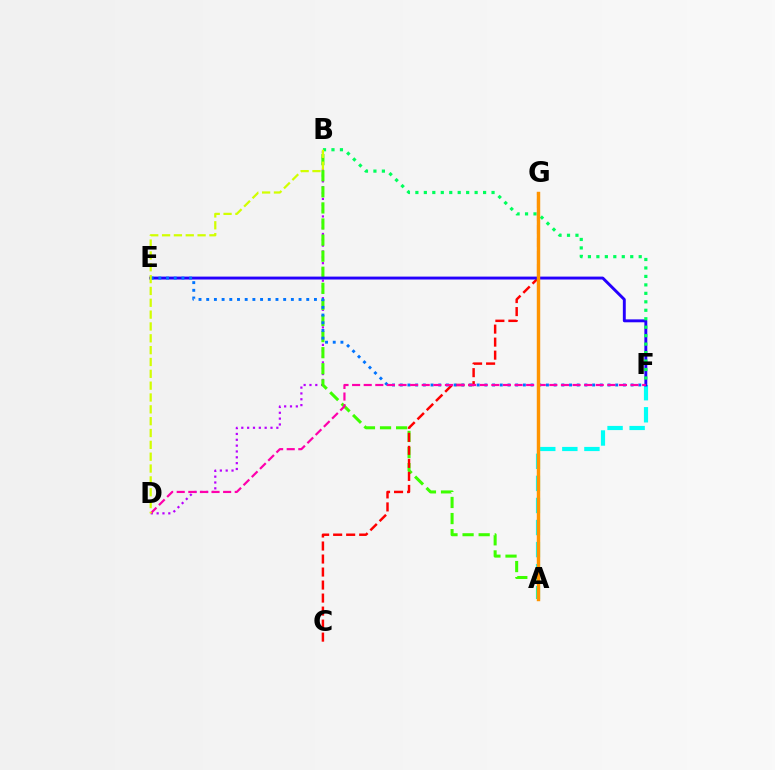{('A', 'F'): [{'color': '#00fff6', 'line_style': 'dashed', 'thickness': 3.0}], ('B', 'D'): [{'color': '#b900ff', 'line_style': 'dotted', 'thickness': 1.59}, {'color': '#d1ff00', 'line_style': 'dashed', 'thickness': 1.61}], ('A', 'B'): [{'color': '#3dff00', 'line_style': 'dashed', 'thickness': 2.18}], ('C', 'G'): [{'color': '#ff0000', 'line_style': 'dashed', 'thickness': 1.77}], ('E', 'F'): [{'color': '#2500ff', 'line_style': 'solid', 'thickness': 2.1}, {'color': '#0074ff', 'line_style': 'dotted', 'thickness': 2.09}], ('B', 'F'): [{'color': '#00ff5c', 'line_style': 'dotted', 'thickness': 2.3}], ('D', 'F'): [{'color': '#ff00ac', 'line_style': 'dashed', 'thickness': 1.58}], ('A', 'G'): [{'color': '#ff9400', 'line_style': 'solid', 'thickness': 2.47}]}